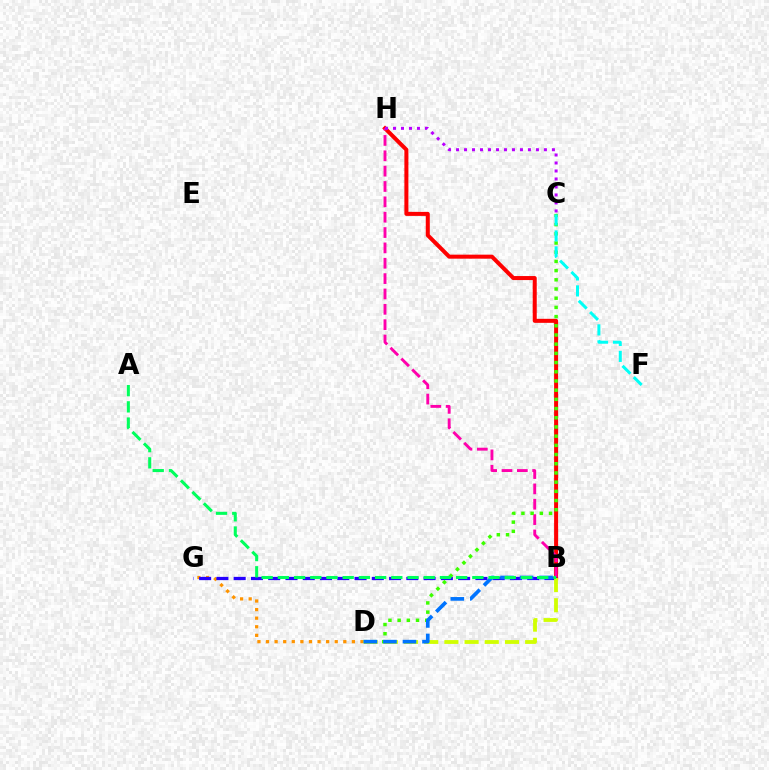{('D', 'G'): [{'color': '#ff9400', 'line_style': 'dotted', 'thickness': 2.33}], ('B', 'H'): [{'color': '#ff0000', 'line_style': 'solid', 'thickness': 2.9}, {'color': '#ff00ac', 'line_style': 'dashed', 'thickness': 2.09}], ('B', 'G'): [{'color': '#2500ff', 'line_style': 'dashed', 'thickness': 2.35}], ('C', 'D'): [{'color': '#3dff00', 'line_style': 'dotted', 'thickness': 2.5}], ('B', 'D'): [{'color': '#d1ff00', 'line_style': 'dashed', 'thickness': 2.74}, {'color': '#0074ff', 'line_style': 'dashed', 'thickness': 2.65}], ('C', 'H'): [{'color': '#b900ff', 'line_style': 'dotted', 'thickness': 2.17}], ('C', 'F'): [{'color': '#00fff6', 'line_style': 'dashed', 'thickness': 2.17}], ('A', 'B'): [{'color': '#00ff5c', 'line_style': 'dashed', 'thickness': 2.2}]}